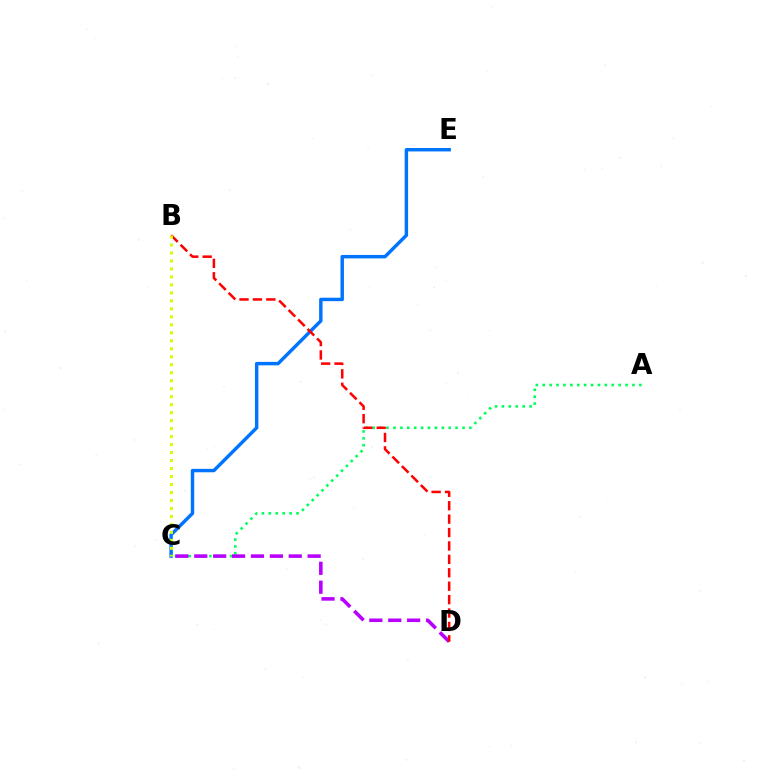{('A', 'C'): [{'color': '#00ff5c', 'line_style': 'dotted', 'thickness': 1.88}], ('C', 'E'): [{'color': '#0074ff', 'line_style': 'solid', 'thickness': 2.47}], ('C', 'D'): [{'color': '#b900ff', 'line_style': 'dashed', 'thickness': 2.57}], ('B', 'D'): [{'color': '#ff0000', 'line_style': 'dashed', 'thickness': 1.82}], ('B', 'C'): [{'color': '#d1ff00', 'line_style': 'dotted', 'thickness': 2.17}]}